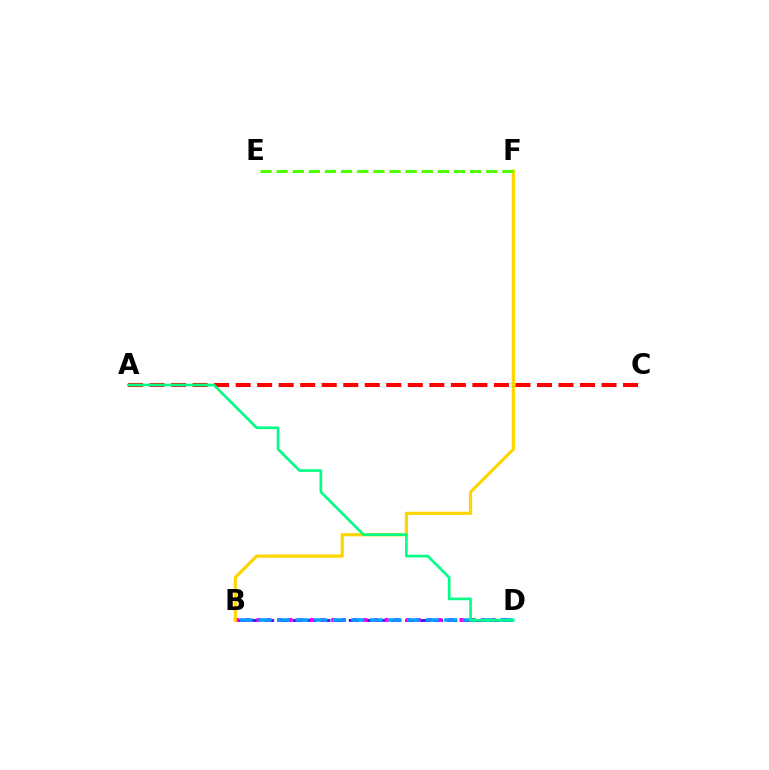{('B', 'D'): [{'color': '#3700ff', 'line_style': 'dashed', 'thickness': 1.91}, {'color': '#ff00ed', 'line_style': 'dotted', 'thickness': 2.9}, {'color': '#009eff', 'line_style': 'dashed', 'thickness': 2.53}], ('B', 'F'): [{'color': '#ffd500', 'line_style': 'solid', 'thickness': 2.3}], ('E', 'F'): [{'color': '#4fff00', 'line_style': 'dashed', 'thickness': 2.19}], ('A', 'C'): [{'color': '#ff0000', 'line_style': 'dashed', 'thickness': 2.92}], ('A', 'D'): [{'color': '#00ff86', 'line_style': 'solid', 'thickness': 1.93}]}